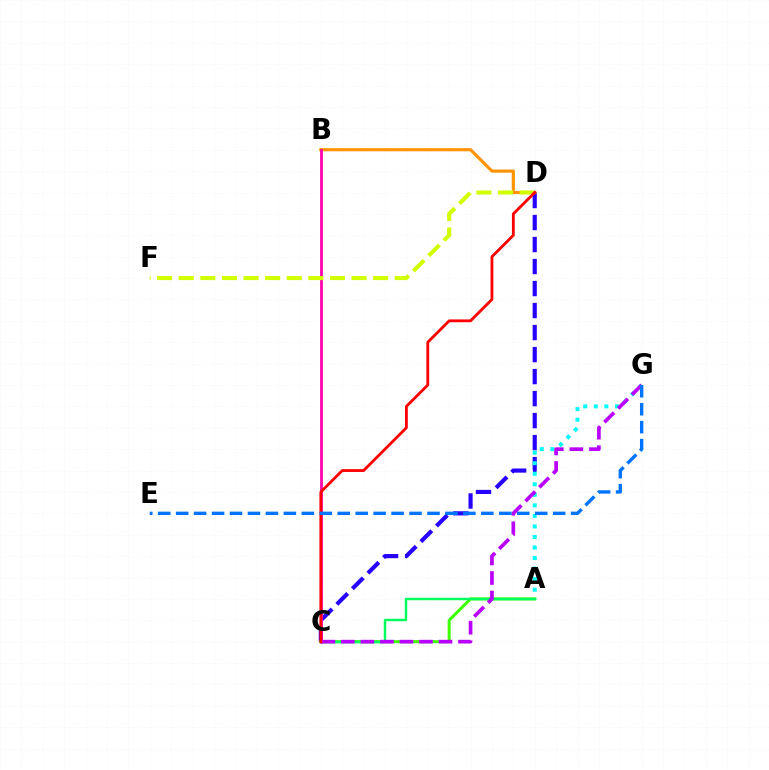{('C', 'D'): [{'color': '#2500ff', 'line_style': 'dashed', 'thickness': 2.99}, {'color': '#ff0000', 'line_style': 'solid', 'thickness': 2.03}], ('A', 'C'): [{'color': '#3dff00', 'line_style': 'solid', 'thickness': 2.17}, {'color': '#00ff5c', 'line_style': 'solid', 'thickness': 1.75}], ('B', 'D'): [{'color': '#ff9400', 'line_style': 'solid', 'thickness': 2.27}], ('B', 'C'): [{'color': '#ff00ac', 'line_style': 'solid', 'thickness': 1.98}], ('A', 'G'): [{'color': '#00fff6', 'line_style': 'dotted', 'thickness': 2.86}], ('D', 'F'): [{'color': '#d1ff00', 'line_style': 'dashed', 'thickness': 2.94}], ('C', 'G'): [{'color': '#b900ff', 'line_style': 'dashed', 'thickness': 2.65}], ('E', 'G'): [{'color': '#0074ff', 'line_style': 'dashed', 'thickness': 2.44}]}